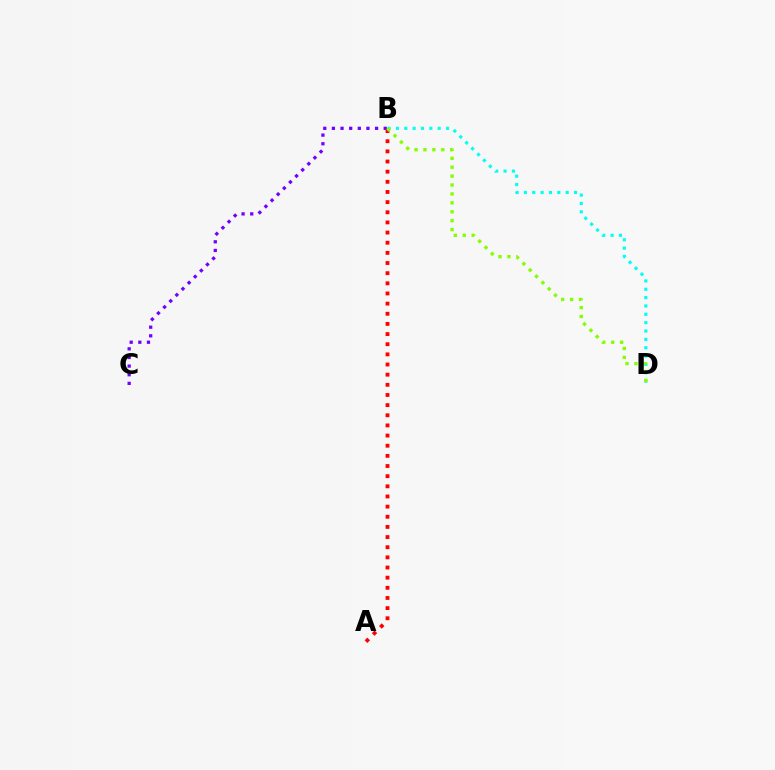{('B', 'C'): [{'color': '#7200ff', 'line_style': 'dotted', 'thickness': 2.35}], ('A', 'B'): [{'color': '#ff0000', 'line_style': 'dotted', 'thickness': 2.76}], ('B', 'D'): [{'color': '#00fff6', 'line_style': 'dotted', 'thickness': 2.27}, {'color': '#84ff00', 'line_style': 'dotted', 'thickness': 2.42}]}